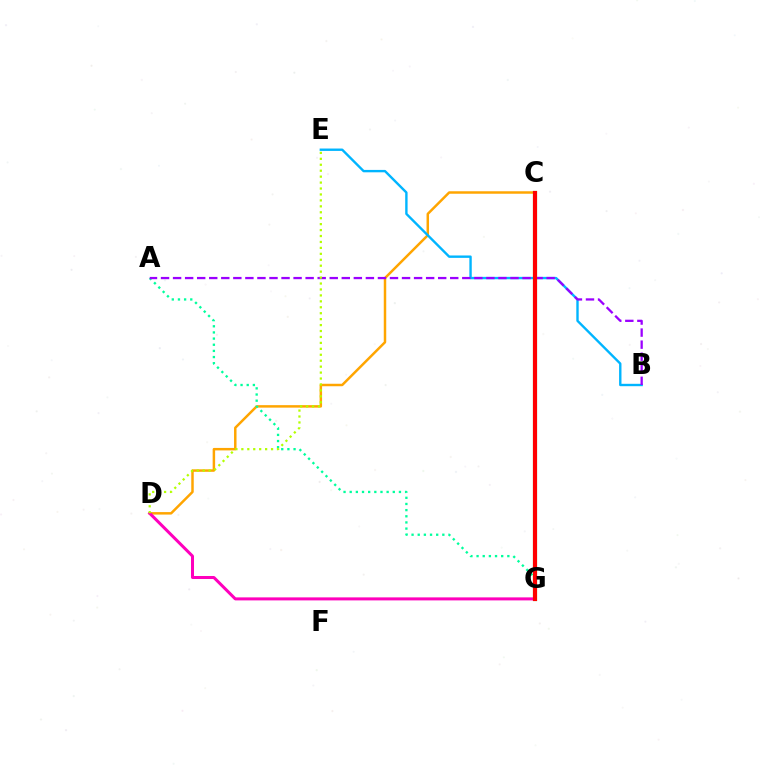{('C', 'D'): [{'color': '#ffa500', 'line_style': 'solid', 'thickness': 1.79}], ('A', 'G'): [{'color': '#00ff9d', 'line_style': 'dotted', 'thickness': 1.67}], ('B', 'E'): [{'color': '#00b5ff', 'line_style': 'solid', 'thickness': 1.72}], ('C', 'G'): [{'color': '#08ff00', 'line_style': 'solid', 'thickness': 2.97}, {'color': '#0010ff', 'line_style': 'dashed', 'thickness': 2.53}, {'color': '#ff0000', 'line_style': 'solid', 'thickness': 2.98}], ('A', 'B'): [{'color': '#9b00ff', 'line_style': 'dashed', 'thickness': 1.64}], ('D', 'G'): [{'color': '#ff00bd', 'line_style': 'solid', 'thickness': 2.17}], ('D', 'E'): [{'color': '#b3ff00', 'line_style': 'dotted', 'thickness': 1.61}]}